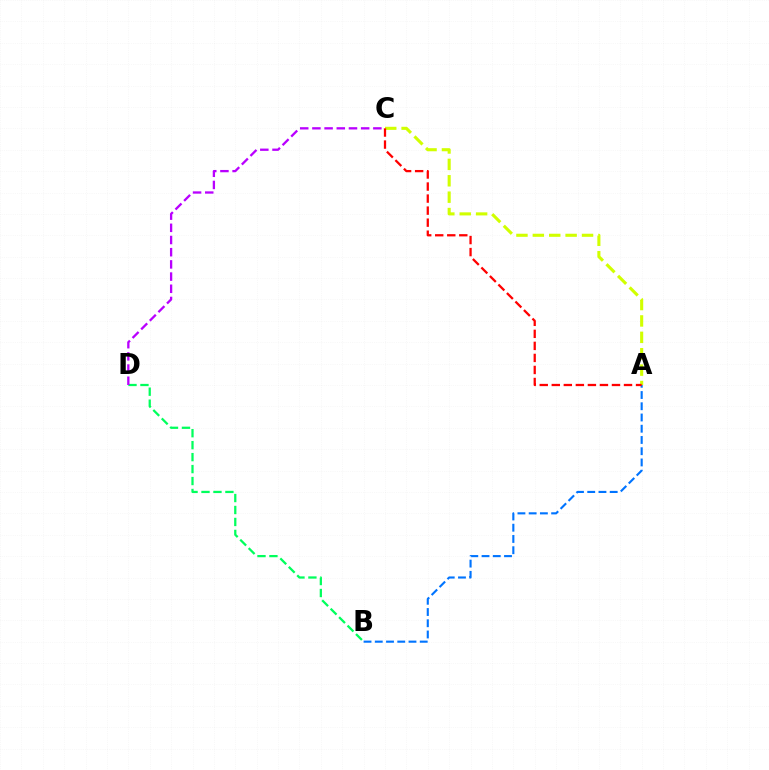{('A', 'C'): [{'color': '#d1ff00', 'line_style': 'dashed', 'thickness': 2.23}, {'color': '#ff0000', 'line_style': 'dashed', 'thickness': 1.64}], ('B', 'D'): [{'color': '#00ff5c', 'line_style': 'dashed', 'thickness': 1.62}], ('A', 'B'): [{'color': '#0074ff', 'line_style': 'dashed', 'thickness': 1.53}], ('C', 'D'): [{'color': '#b900ff', 'line_style': 'dashed', 'thickness': 1.66}]}